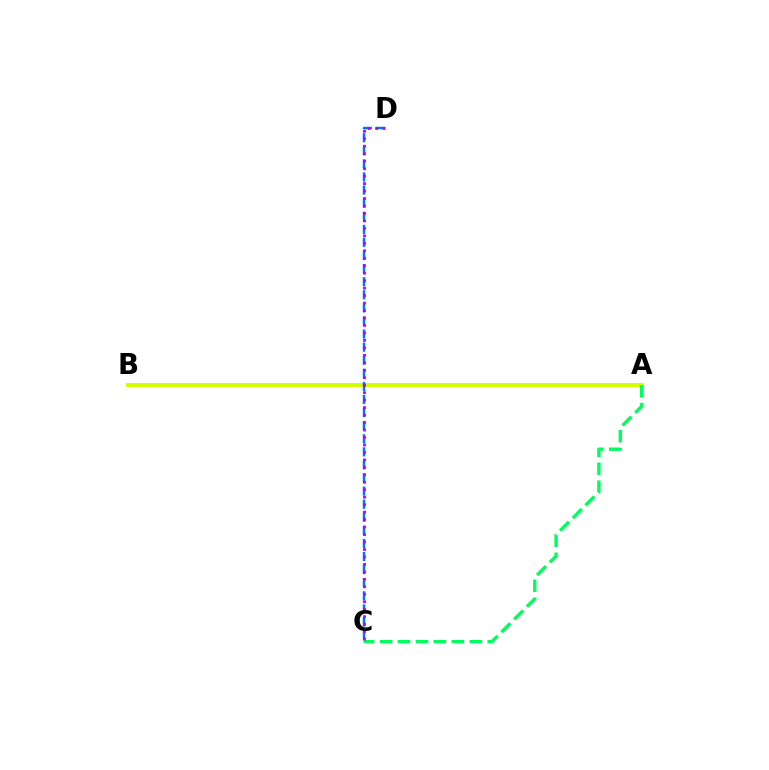{('A', 'B'): [{'color': '#ff0000', 'line_style': 'solid', 'thickness': 1.83}, {'color': '#d1ff00', 'line_style': 'solid', 'thickness': 2.84}], ('C', 'D'): [{'color': '#0074ff', 'line_style': 'dashed', 'thickness': 1.78}, {'color': '#b900ff', 'line_style': 'dotted', 'thickness': 2.03}], ('A', 'C'): [{'color': '#00ff5c', 'line_style': 'dashed', 'thickness': 2.44}]}